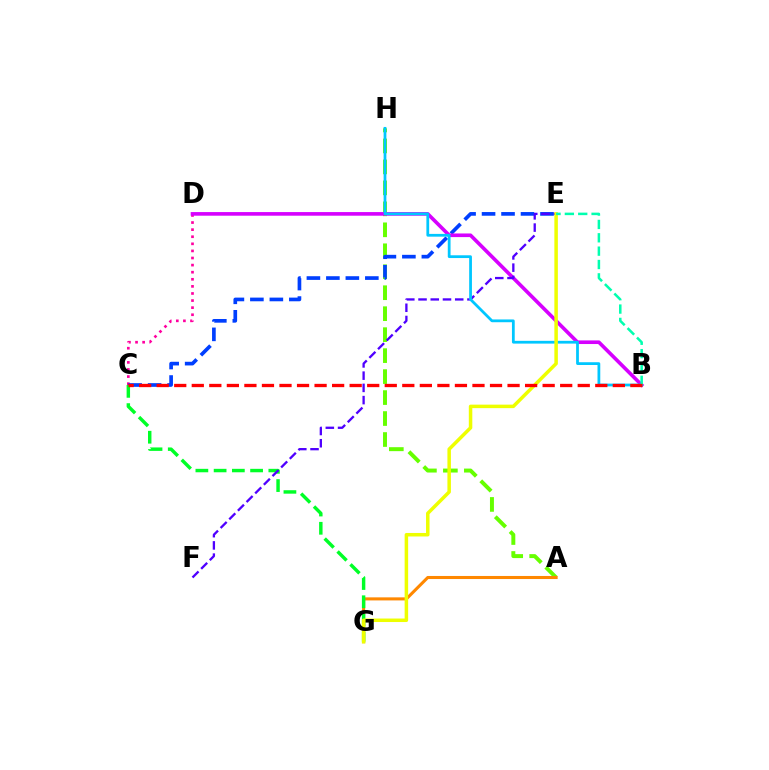{('A', 'H'): [{'color': '#66ff00', 'line_style': 'dashed', 'thickness': 2.85}], ('C', 'D'): [{'color': '#ff00a0', 'line_style': 'dotted', 'thickness': 1.93}], ('A', 'G'): [{'color': '#ff8800', 'line_style': 'solid', 'thickness': 2.21}], ('C', 'E'): [{'color': '#003fff', 'line_style': 'dashed', 'thickness': 2.65}], ('B', 'D'): [{'color': '#d600ff', 'line_style': 'solid', 'thickness': 2.61}], ('C', 'G'): [{'color': '#00ff27', 'line_style': 'dashed', 'thickness': 2.48}], ('E', 'F'): [{'color': '#4f00ff', 'line_style': 'dashed', 'thickness': 1.66}], ('B', 'H'): [{'color': '#00c7ff', 'line_style': 'solid', 'thickness': 1.99}], ('E', 'G'): [{'color': '#eeff00', 'line_style': 'solid', 'thickness': 2.52}], ('B', 'E'): [{'color': '#00ffaf', 'line_style': 'dashed', 'thickness': 1.81}], ('B', 'C'): [{'color': '#ff0000', 'line_style': 'dashed', 'thickness': 2.38}]}